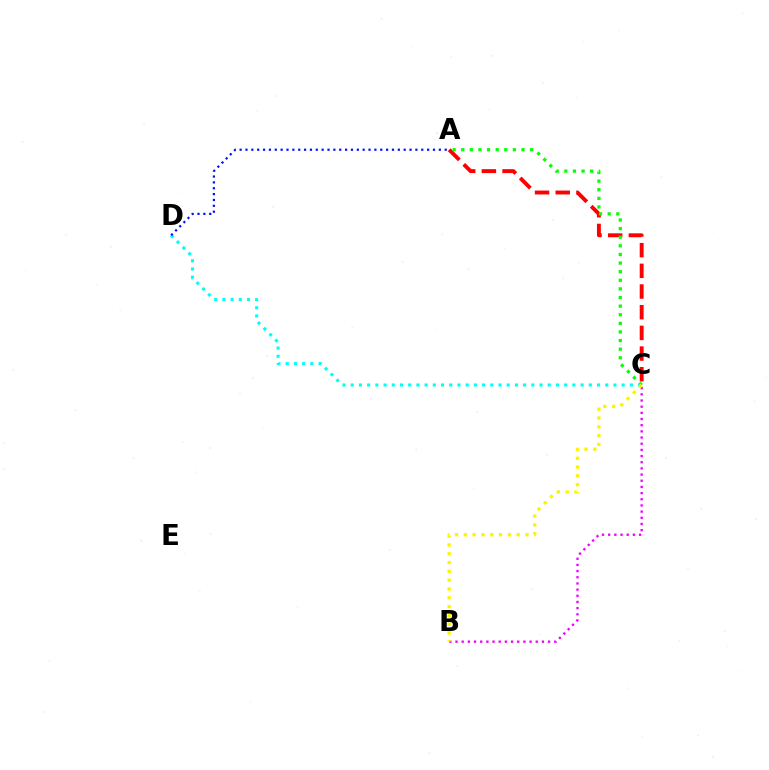{('A', 'C'): [{'color': '#ff0000', 'line_style': 'dashed', 'thickness': 2.81}, {'color': '#08ff00', 'line_style': 'dotted', 'thickness': 2.34}], ('B', 'C'): [{'color': '#ee00ff', 'line_style': 'dotted', 'thickness': 1.68}, {'color': '#fcf500', 'line_style': 'dotted', 'thickness': 2.39}], ('C', 'D'): [{'color': '#00fff6', 'line_style': 'dotted', 'thickness': 2.23}], ('A', 'D'): [{'color': '#0010ff', 'line_style': 'dotted', 'thickness': 1.59}]}